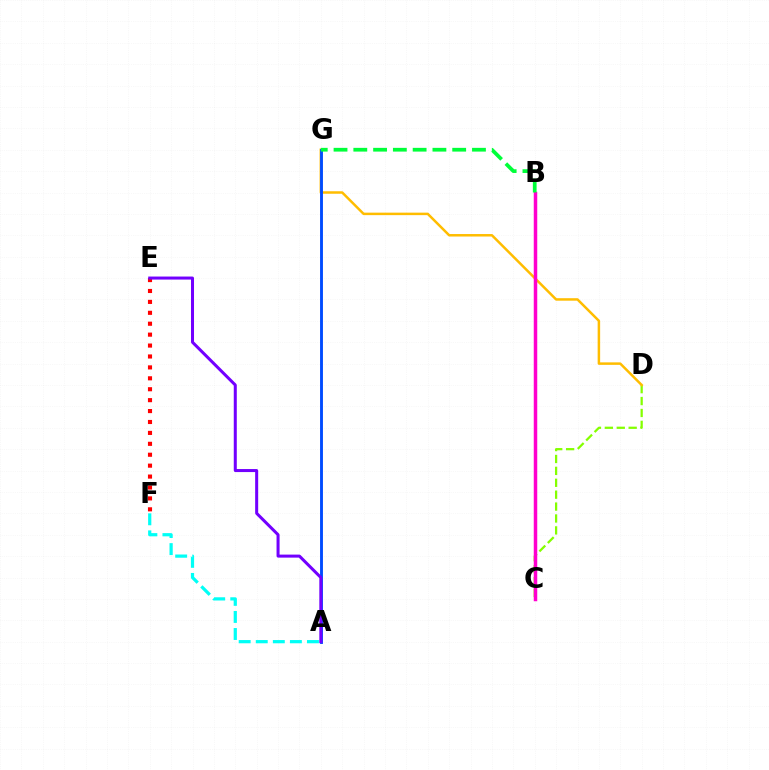{('E', 'F'): [{'color': '#ff0000', 'line_style': 'dotted', 'thickness': 2.97}], ('C', 'D'): [{'color': '#84ff00', 'line_style': 'dashed', 'thickness': 1.62}], ('D', 'G'): [{'color': '#ffbd00', 'line_style': 'solid', 'thickness': 1.79}], ('A', 'G'): [{'color': '#004bff', 'line_style': 'solid', 'thickness': 2.08}], ('A', 'F'): [{'color': '#00fff6', 'line_style': 'dashed', 'thickness': 2.32}], ('A', 'E'): [{'color': '#7200ff', 'line_style': 'solid', 'thickness': 2.18}], ('B', 'C'): [{'color': '#ff00cf', 'line_style': 'solid', 'thickness': 2.51}], ('B', 'G'): [{'color': '#00ff39', 'line_style': 'dashed', 'thickness': 2.69}]}